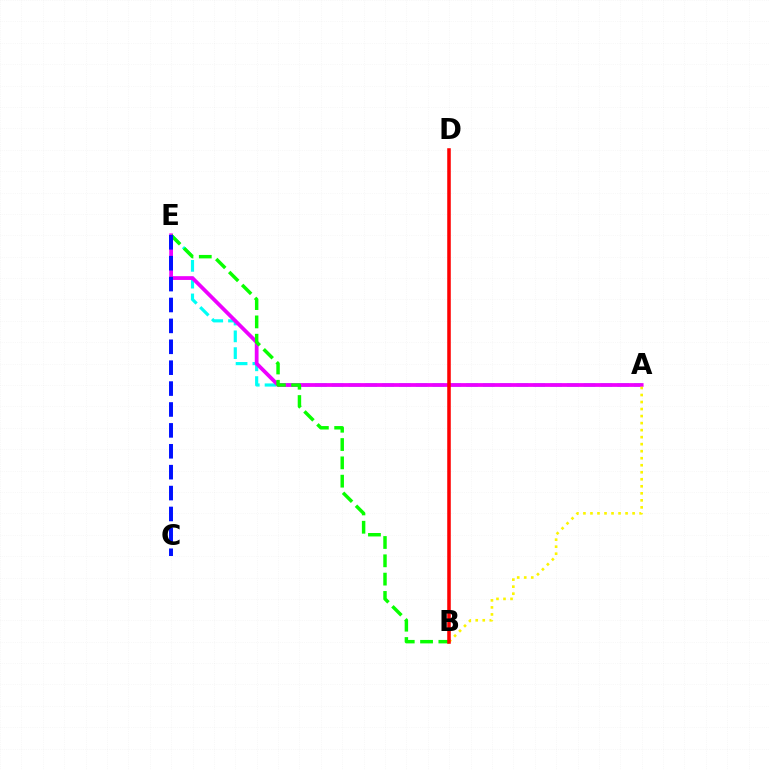{('A', 'E'): [{'color': '#00fff6', 'line_style': 'dashed', 'thickness': 2.28}, {'color': '#ee00ff', 'line_style': 'solid', 'thickness': 2.71}], ('A', 'B'): [{'color': '#fcf500', 'line_style': 'dotted', 'thickness': 1.91}], ('B', 'E'): [{'color': '#08ff00', 'line_style': 'dashed', 'thickness': 2.49}], ('C', 'E'): [{'color': '#0010ff', 'line_style': 'dashed', 'thickness': 2.84}], ('B', 'D'): [{'color': '#ff0000', 'line_style': 'solid', 'thickness': 2.55}]}